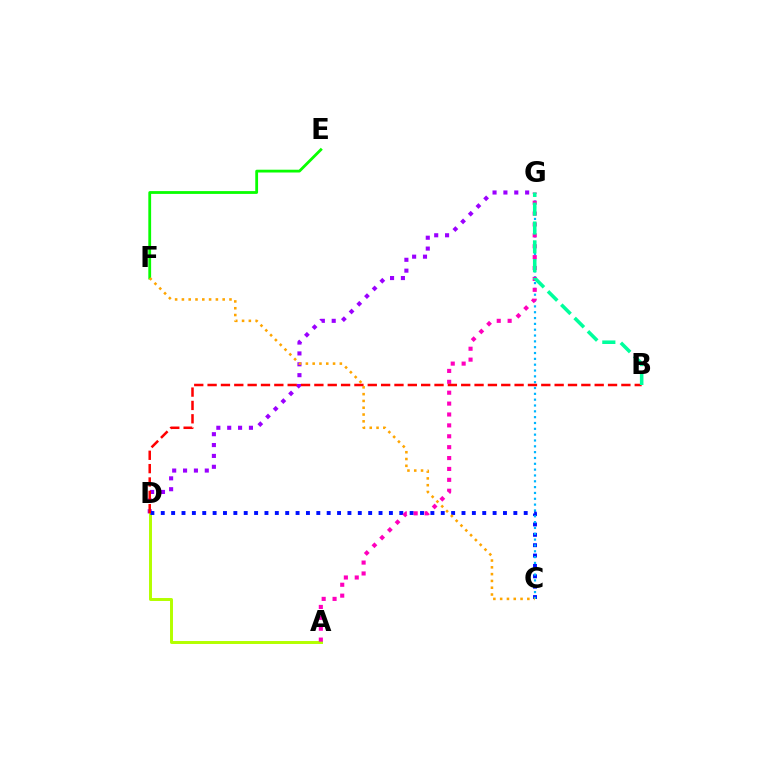{('D', 'G'): [{'color': '#9b00ff', 'line_style': 'dotted', 'thickness': 2.95}], ('A', 'D'): [{'color': '#b3ff00', 'line_style': 'solid', 'thickness': 2.13}], ('C', 'D'): [{'color': '#0010ff', 'line_style': 'dotted', 'thickness': 2.82}], ('C', 'G'): [{'color': '#00b5ff', 'line_style': 'dotted', 'thickness': 1.58}], ('A', 'G'): [{'color': '#ff00bd', 'line_style': 'dotted', 'thickness': 2.96}], ('B', 'D'): [{'color': '#ff0000', 'line_style': 'dashed', 'thickness': 1.81}], ('E', 'F'): [{'color': '#08ff00', 'line_style': 'solid', 'thickness': 2.01}], ('C', 'F'): [{'color': '#ffa500', 'line_style': 'dotted', 'thickness': 1.85}], ('B', 'G'): [{'color': '#00ff9d', 'line_style': 'dashed', 'thickness': 2.56}]}